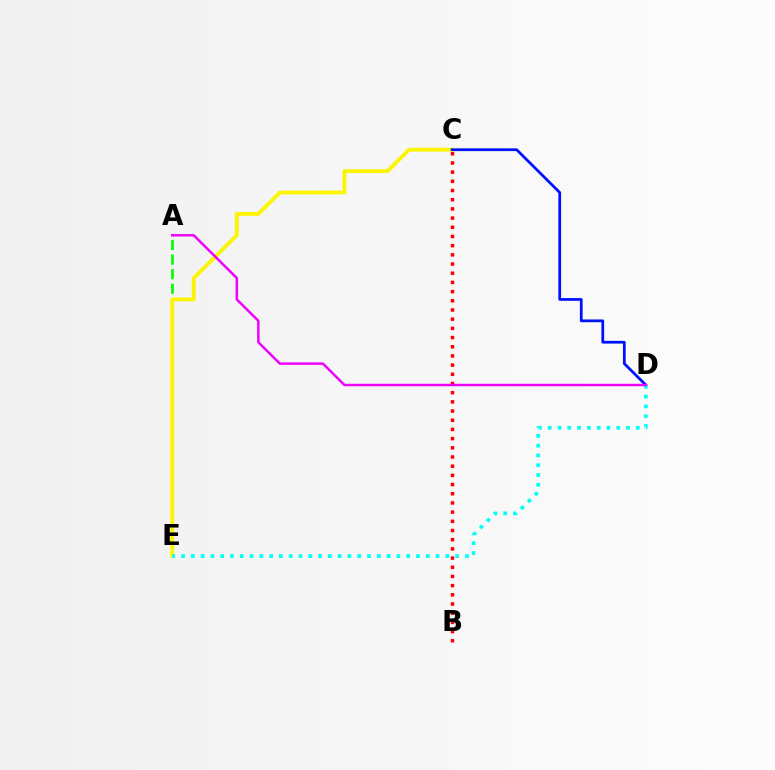{('A', 'E'): [{'color': '#08ff00', 'line_style': 'dashed', 'thickness': 1.98}], ('C', 'E'): [{'color': '#fcf500', 'line_style': 'solid', 'thickness': 2.74}], ('B', 'C'): [{'color': '#ff0000', 'line_style': 'dotted', 'thickness': 2.5}], ('C', 'D'): [{'color': '#0010ff', 'line_style': 'solid', 'thickness': 1.98}], ('D', 'E'): [{'color': '#00fff6', 'line_style': 'dotted', 'thickness': 2.66}], ('A', 'D'): [{'color': '#ee00ff', 'line_style': 'solid', 'thickness': 1.77}]}